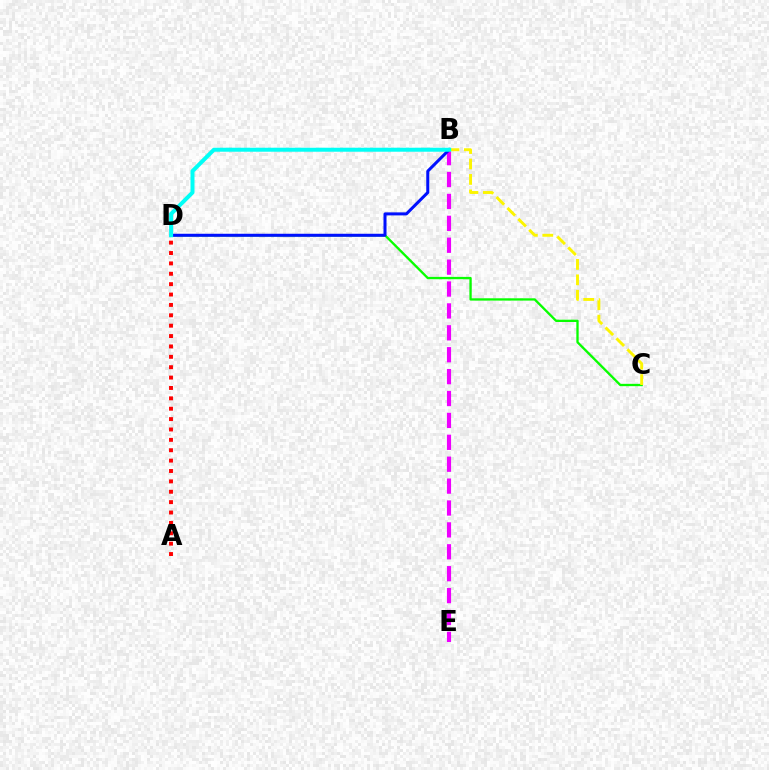{('B', 'E'): [{'color': '#ee00ff', 'line_style': 'dashed', 'thickness': 2.97}], ('C', 'D'): [{'color': '#08ff00', 'line_style': 'solid', 'thickness': 1.68}], ('B', 'D'): [{'color': '#0010ff', 'line_style': 'solid', 'thickness': 2.18}, {'color': '#00fff6', 'line_style': 'solid', 'thickness': 2.88}], ('B', 'C'): [{'color': '#fcf500', 'line_style': 'dashed', 'thickness': 2.1}], ('A', 'D'): [{'color': '#ff0000', 'line_style': 'dotted', 'thickness': 2.82}]}